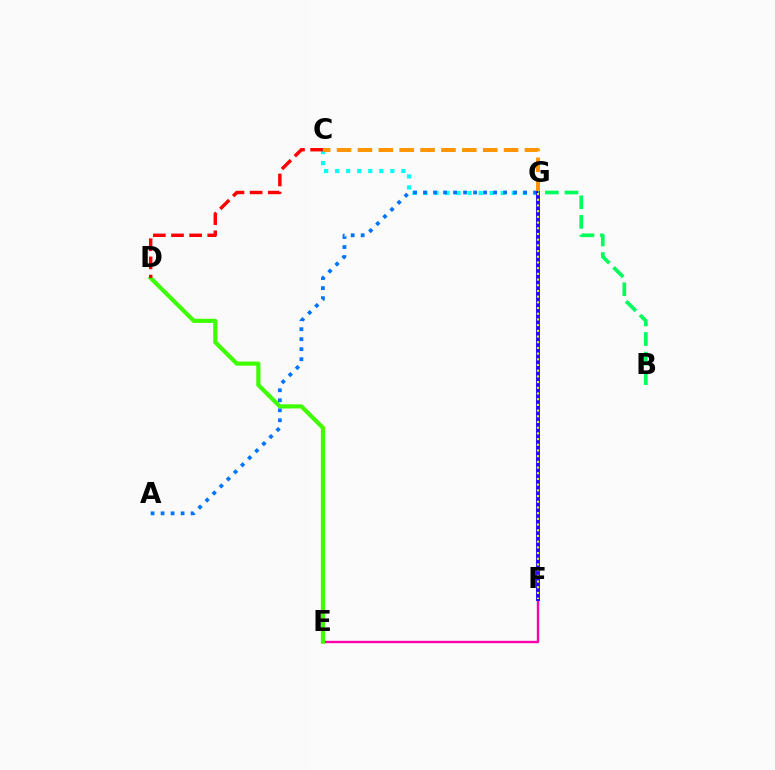{('E', 'F'): [{'color': '#ff00ac', 'line_style': 'solid', 'thickness': 1.72}], ('C', 'G'): [{'color': '#00fff6', 'line_style': 'dotted', 'thickness': 3.0}, {'color': '#ff9400', 'line_style': 'dashed', 'thickness': 2.84}], ('A', 'G'): [{'color': '#0074ff', 'line_style': 'dotted', 'thickness': 2.72}], ('D', 'E'): [{'color': '#3dff00', 'line_style': 'solid', 'thickness': 2.98}], ('F', 'G'): [{'color': '#b900ff', 'line_style': 'solid', 'thickness': 1.79}, {'color': '#2500ff', 'line_style': 'solid', 'thickness': 2.77}, {'color': '#d1ff00', 'line_style': 'dotted', 'thickness': 1.55}], ('C', 'D'): [{'color': '#ff0000', 'line_style': 'dashed', 'thickness': 2.46}], ('B', 'G'): [{'color': '#00ff5c', 'line_style': 'dashed', 'thickness': 2.66}]}